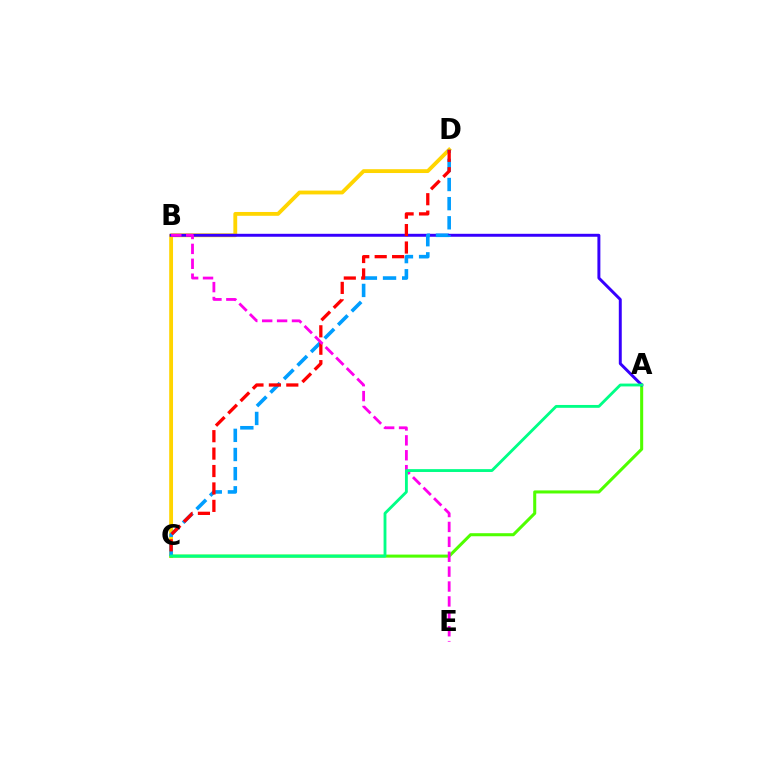{('C', 'D'): [{'color': '#ffd500', 'line_style': 'solid', 'thickness': 2.76}, {'color': '#009eff', 'line_style': 'dashed', 'thickness': 2.6}, {'color': '#ff0000', 'line_style': 'dashed', 'thickness': 2.37}], ('A', 'C'): [{'color': '#4fff00', 'line_style': 'solid', 'thickness': 2.2}, {'color': '#00ff86', 'line_style': 'solid', 'thickness': 2.05}], ('A', 'B'): [{'color': '#3700ff', 'line_style': 'solid', 'thickness': 2.13}], ('B', 'E'): [{'color': '#ff00ed', 'line_style': 'dashed', 'thickness': 2.02}]}